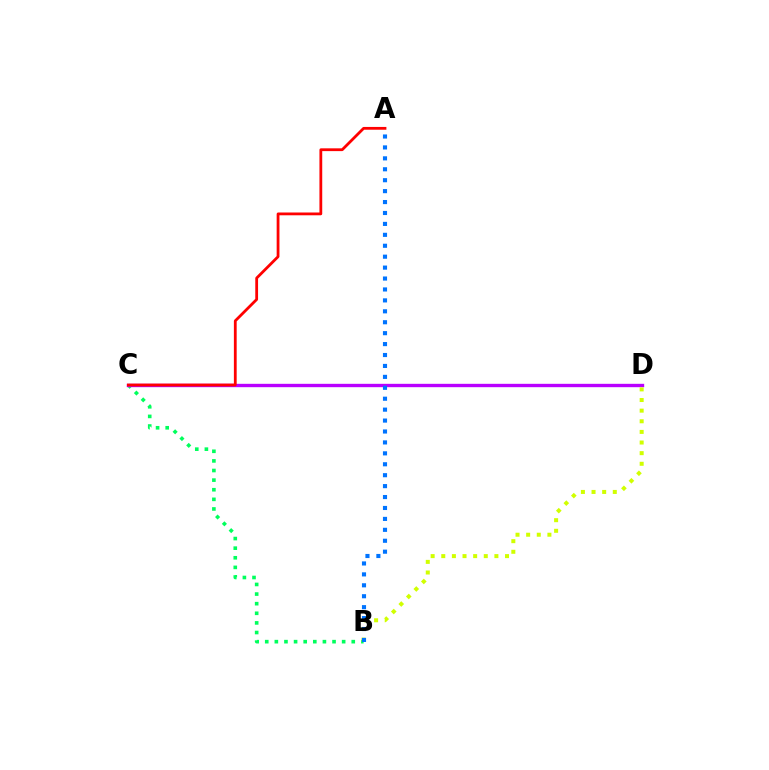{('B', 'C'): [{'color': '#00ff5c', 'line_style': 'dotted', 'thickness': 2.61}], ('C', 'D'): [{'color': '#b900ff', 'line_style': 'solid', 'thickness': 2.43}], ('B', 'D'): [{'color': '#d1ff00', 'line_style': 'dotted', 'thickness': 2.89}], ('A', 'B'): [{'color': '#0074ff', 'line_style': 'dotted', 'thickness': 2.97}], ('A', 'C'): [{'color': '#ff0000', 'line_style': 'solid', 'thickness': 2.01}]}